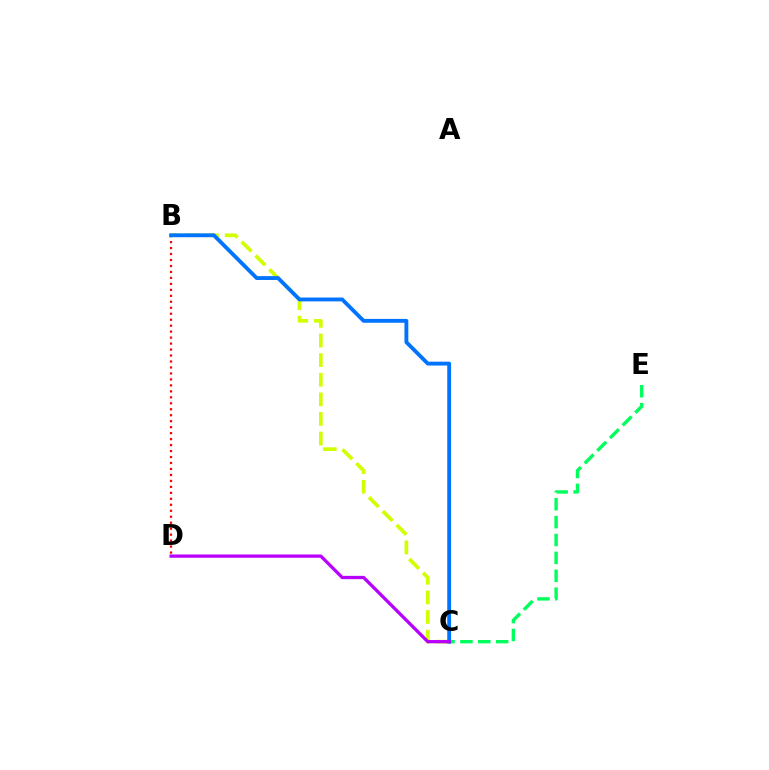{('C', 'E'): [{'color': '#00ff5c', 'line_style': 'dashed', 'thickness': 2.43}], ('B', 'D'): [{'color': '#ff0000', 'line_style': 'dotted', 'thickness': 1.62}], ('B', 'C'): [{'color': '#d1ff00', 'line_style': 'dashed', 'thickness': 2.66}, {'color': '#0074ff', 'line_style': 'solid', 'thickness': 2.77}], ('C', 'D'): [{'color': '#b900ff', 'line_style': 'solid', 'thickness': 2.36}]}